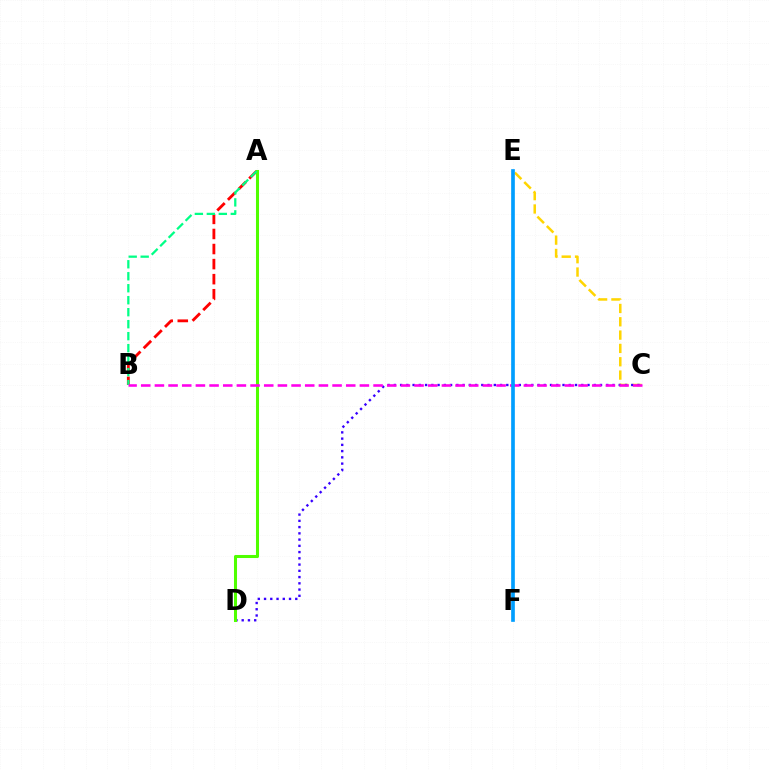{('A', 'B'): [{'color': '#ff0000', 'line_style': 'dashed', 'thickness': 2.05}, {'color': '#00ff86', 'line_style': 'dashed', 'thickness': 1.63}], ('C', 'E'): [{'color': '#ffd500', 'line_style': 'dashed', 'thickness': 1.81}], ('C', 'D'): [{'color': '#3700ff', 'line_style': 'dotted', 'thickness': 1.7}], ('A', 'D'): [{'color': '#4fff00', 'line_style': 'solid', 'thickness': 2.19}], ('B', 'C'): [{'color': '#ff00ed', 'line_style': 'dashed', 'thickness': 1.86}], ('E', 'F'): [{'color': '#009eff', 'line_style': 'solid', 'thickness': 2.64}]}